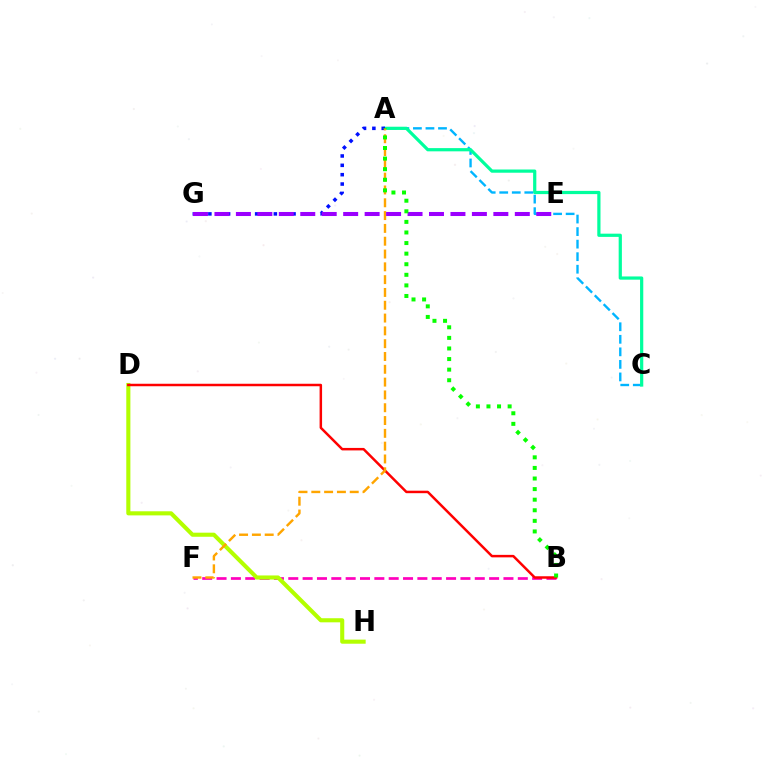{('B', 'F'): [{'color': '#ff00bd', 'line_style': 'dashed', 'thickness': 1.95}], ('A', 'C'): [{'color': '#00b5ff', 'line_style': 'dashed', 'thickness': 1.7}, {'color': '#00ff9d', 'line_style': 'solid', 'thickness': 2.32}], ('D', 'H'): [{'color': '#b3ff00', 'line_style': 'solid', 'thickness': 2.95}], ('A', 'G'): [{'color': '#0010ff', 'line_style': 'dotted', 'thickness': 2.54}], ('B', 'D'): [{'color': '#ff0000', 'line_style': 'solid', 'thickness': 1.79}], ('A', 'F'): [{'color': '#ffa500', 'line_style': 'dashed', 'thickness': 1.74}], ('E', 'G'): [{'color': '#9b00ff', 'line_style': 'dashed', 'thickness': 2.91}], ('A', 'B'): [{'color': '#08ff00', 'line_style': 'dotted', 'thickness': 2.88}]}